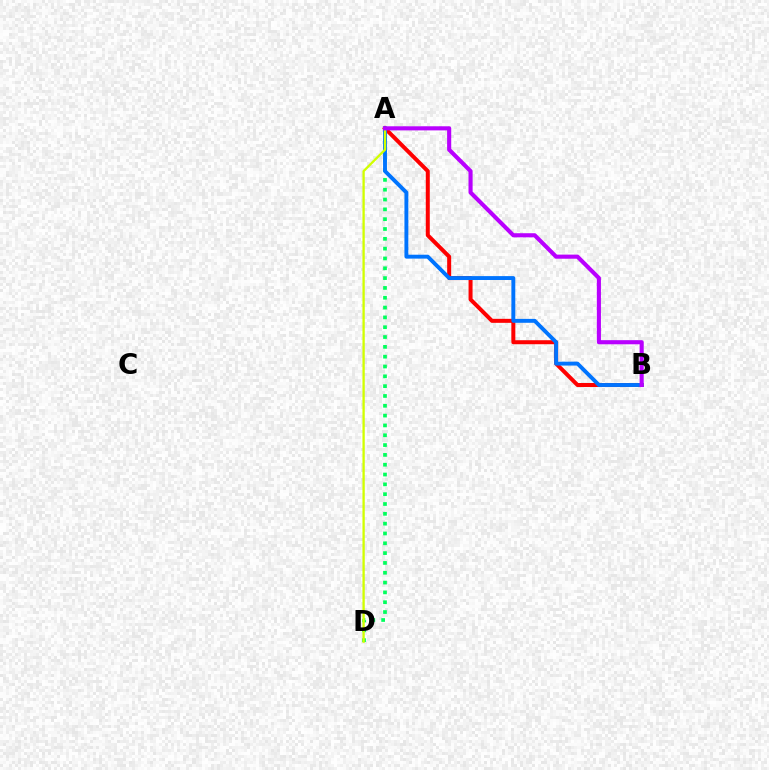{('A', 'D'): [{'color': '#00ff5c', 'line_style': 'dotted', 'thickness': 2.67}, {'color': '#d1ff00', 'line_style': 'solid', 'thickness': 1.67}], ('A', 'B'): [{'color': '#ff0000', 'line_style': 'solid', 'thickness': 2.88}, {'color': '#0074ff', 'line_style': 'solid', 'thickness': 2.81}, {'color': '#b900ff', 'line_style': 'solid', 'thickness': 2.96}]}